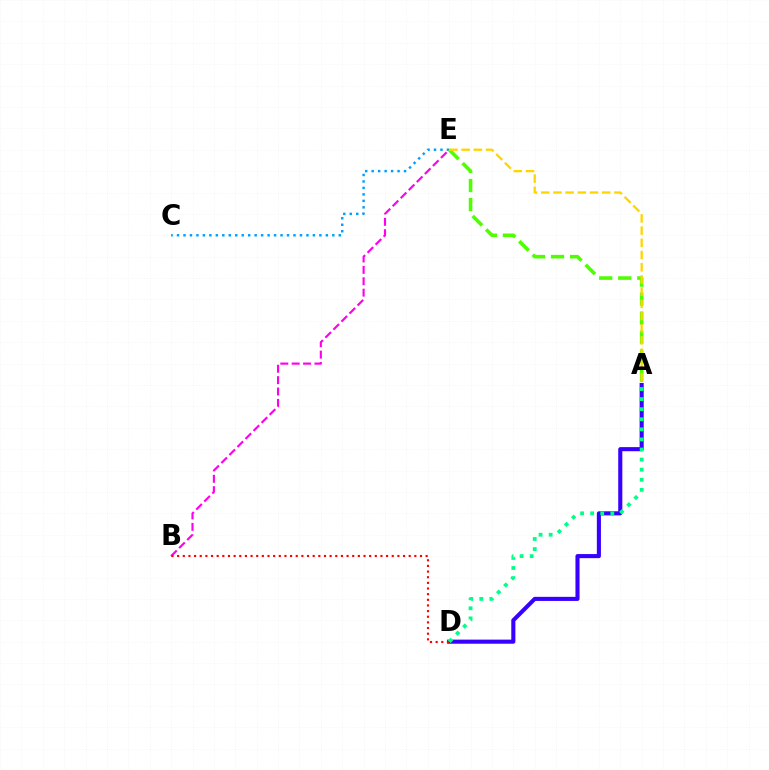{('C', 'E'): [{'color': '#009eff', 'line_style': 'dotted', 'thickness': 1.76}], ('B', 'E'): [{'color': '#ff00ed', 'line_style': 'dashed', 'thickness': 1.55}], ('A', 'E'): [{'color': '#4fff00', 'line_style': 'dashed', 'thickness': 2.58}, {'color': '#ffd500', 'line_style': 'dashed', 'thickness': 1.66}], ('A', 'D'): [{'color': '#3700ff', 'line_style': 'solid', 'thickness': 2.95}, {'color': '#00ff86', 'line_style': 'dotted', 'thickness': 2.74}], ('B', 'D'): [{'color': '#ff0000', 'line_style': 'dotted', 'thickness': 1.53}]}